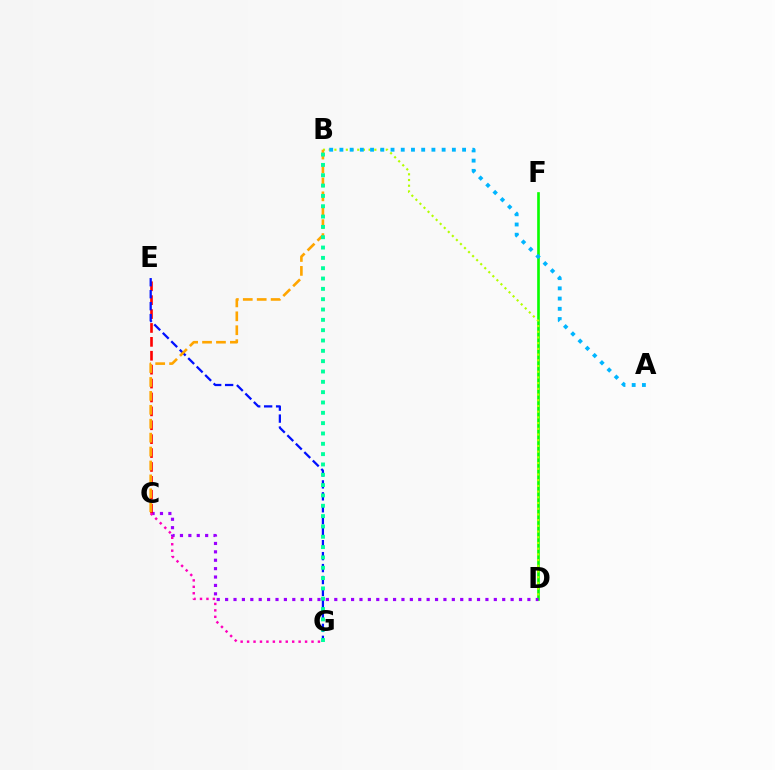{('D', 'F'): [{'color': '#08ff00', 'line_style': 'solid', 'thickness': 1.9}], ('B', 'D'): [{'color': '#b3ff00', 'line_style': 'dotted', 'thickness': 1.55}], ('C', 'D'): [{'color': '#9b00ff', 'line_style': 'dotted', 'thickness': 2.28}], ('C', 'E'): [{'color': '#ff0000', 'line_style': 'dashed', 'thickness': 1.89}], ('E', 'G'): [{'color': '#0010ff', 'line_style': 'dashed', 'thickness': 1.62}], ('B', 'C'): [{'color': '#ffa500', 'line_style': 'dashed', 'thickness': 1.89}], ('A', 'B'): [{'color': '#00b5ff', 'line_style': 'dotted', 'thickness': 2.78}], ('C', 'G'): [{'color': '#ff00bd', 'line_style': 'dotted', 'thickness': 1.75}], ('B', 'G'): [{'color': '#00ff9d', 'line_style': 'dotted', 'thickness': 2.81}]}